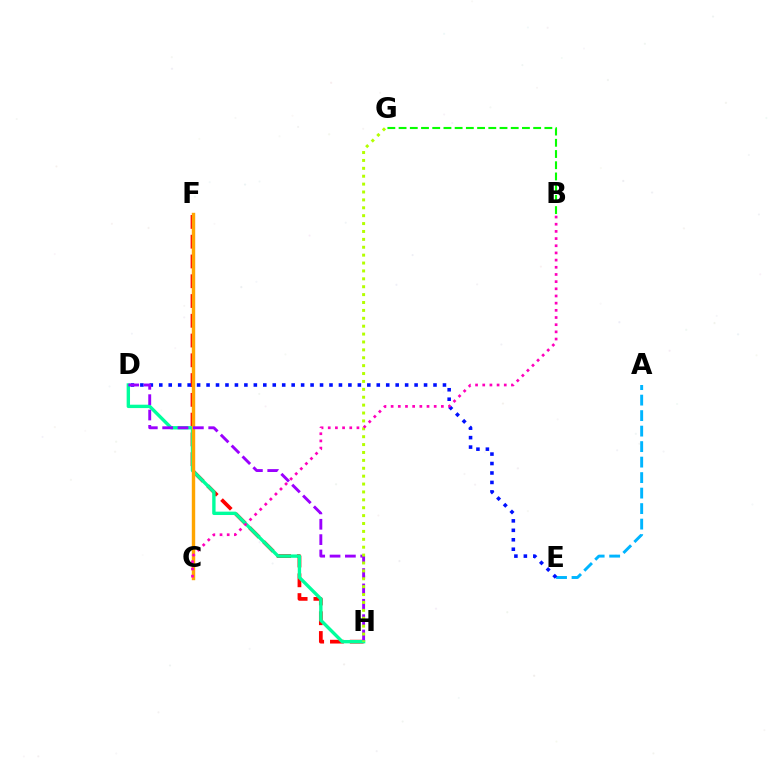{('F', 'H'): [{'color': '#ff0000', 'line_style': 'dashed', 'thickness': 2.69}], ('D', 'H'): [{'color': '#00ff9d', 'line_style': 'solid', 'thickness': 2.43}, {'color': '#9b00ff', 'line_style': 'dashed', 'thickness': 2.09}], ('A', 'E'): [{'color': '#00b5ff', 'line_style': 'dashed', 'thickness': 2.11}], ('D', 'E'): [{'color': '#0010ff', 'line_style': 'dotted', 'thickness': 2.57}], ('C', 'F'): [{'color': '#ffa500', 'line_style': 'solid', 'thickness': 2.45}], ('G', 'H'): [{'color': '#b3ff00', 'line_style': 'dotted', 'thickness': 2.14}], ('B', 'G'): [{'color': '#08ff00', 'line_style': 'dashed', 'thickness': 1.52}], ('B', 'C'): [{'color': '#ff00bd', 'line_style': 'dotted', 'thickness': 1.95}]}